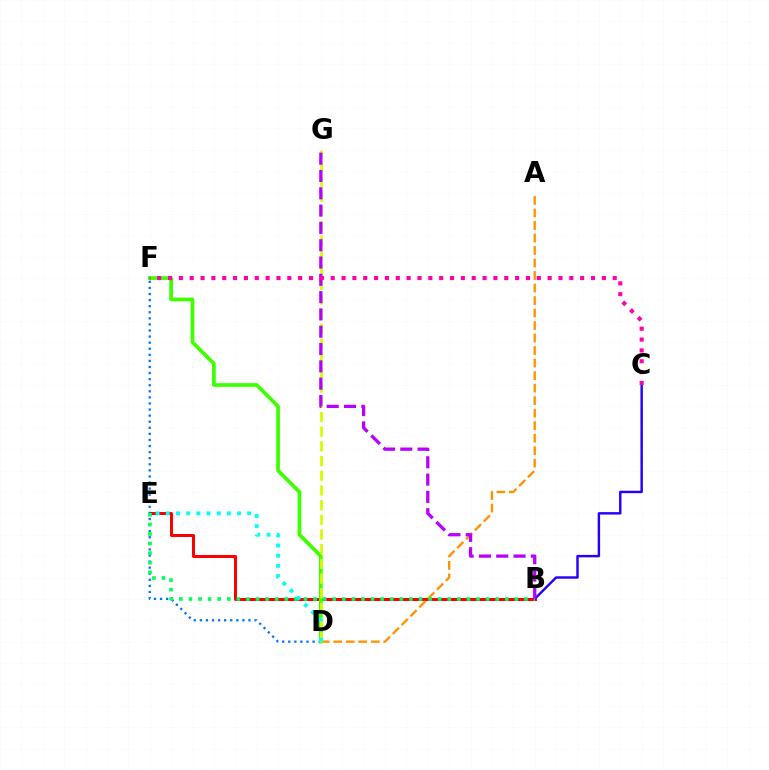{('B', 'E'): [{'color': '#ff0000', 'line_style': 'solid', 'thickness': 2.17}, {'color': '#00ff5c', 'line_style': 'dotted', 'thickness': 2.6}], ('A', 'D'): [{'color': '#ff9400', 'line_style': 'dashed', 'thickness': 1.7}], ('D', 'F'): [{'color': '#0074ff', 'line_style': 'dotted', 'thickness': 1.65}, {'color': '#3dff00', 'line_style': 'solid', 'thickness': 2.66}], ('B', 'C'): [{'color': '#2500ff', 'line_style': 'solid', 'thickness': 1.75}], ('D', 'G'): [{'color': '#d1ff00', 'line_style': 'dashed', 'thickness': 2.0}], ('D', 'E'): [{'color': '#00fff6', 'line_style': 'dotted', 'thickness': 2.76}], ('B', 'G'): [{'color': '#b900ff', 'line_style': 'dashed', 'thickness': 2.35}], ('C', 'F'): [{'color': '#ff00ac', 'line_style': 'dotted', 'thickness': 2.95}]}